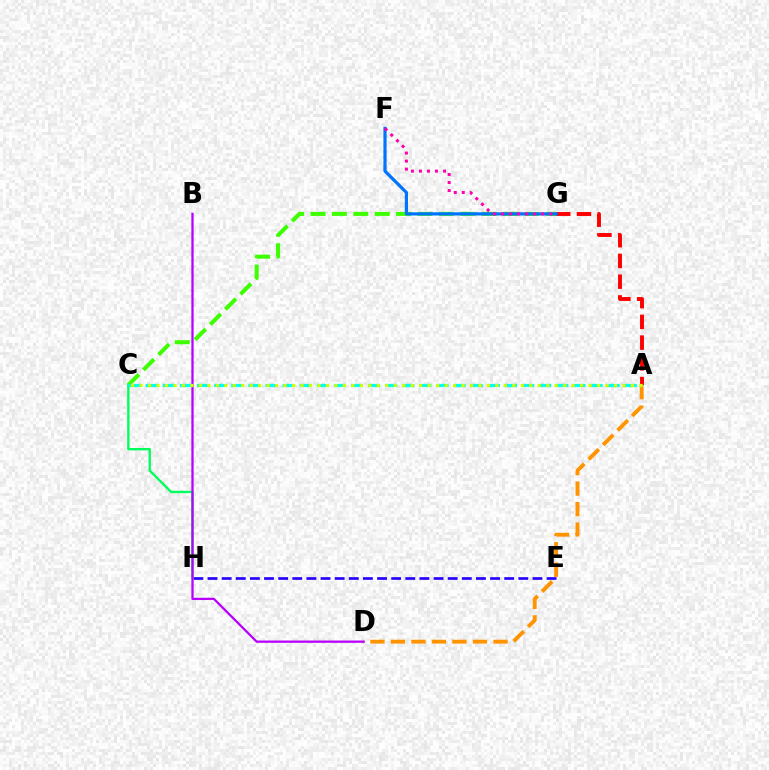{('A', 'D'): [{'color': '#ff9400', 'line_style': 'dashed', 'thickness': 2.79}], ('C', 'G'): [{'color': '#3dff00', 'line_style': 'dashed', 'thickness': 2.91}], ('A', 'G'): [{'color': '#ff0000', 'line_style': 'dashed', 'thickness': 2.82}], ('E', 'H'): [{'color': '#2500ff', 'line_style': 'dashed', 'thickness': 1.92}], ('C', 'H'): [{'color': '#00ff5c', 'line_style': 'solid', 'thickness': 1.69}], ('F', 'G'): [{'color': '#0074ff', 'line_style': 'solid', 'thickness': 2.31}, {'color': '#ff00ac', 'line_style': 'dotted', 'thickness': 2.18}], ('B', 'D'): [{'color': '#b900ff', 'line_style': 'solid', 'thickness': 1.64}], ('A', 'C'): [{'color': '#00fff6', 'line_style': 'dashed', 'thickness': 2.33}, {'color': '#d1ff00', 'line_style': 'dotted', 'thickness': 2.3}]}